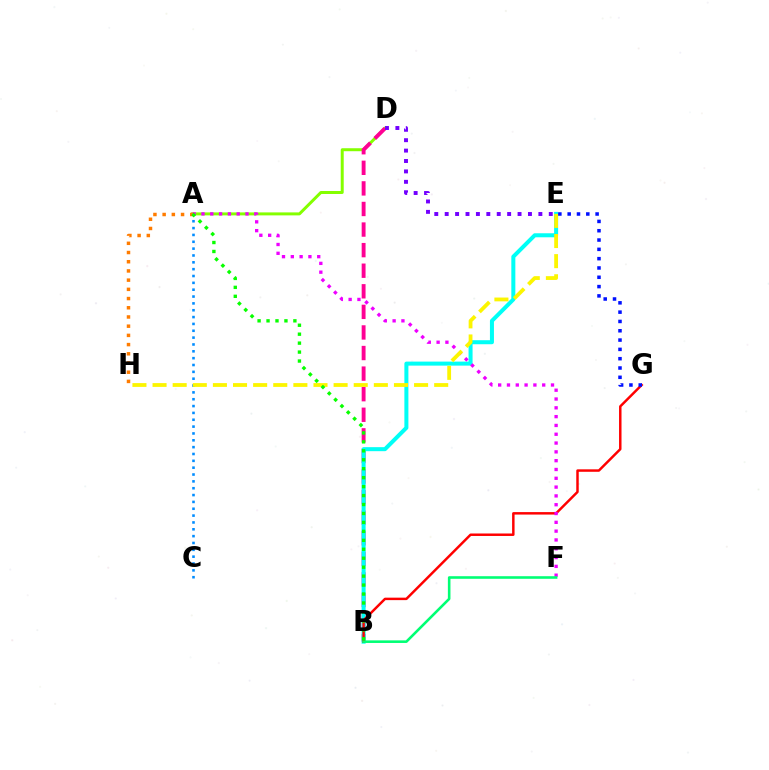{('A', 'D'): [{'color': '#84ff00', 'line_style': 'solid', 'thickness': 2.15}], ('A', 'C'): [{'color': '#008cff', 'line_style': 'dotted', 'thickness': 1.86}], ('B', 'D'): [{'color': '#ff0094', 'line_style': 'dashed', 'thickness': 2.8}], ('B', 'E'): [{'color': '#00fff6', 'line_style': 'solid', 'thickness': 2.9}], ('B', 'G'): [{'color': '#ff0000', 'line_style': 'solid', 'thickness': 1.78}], ('A', 'F'): [{'color': '#ee00ff', 'line_style': 'dotted', 'thickness': 2.39}], ('E', 'H'): [{'color': '#fcf500', 'line_style': 'dashed', 'thickness': 2.73}], ('A', 'H'): [{'color': '#ff7c00', 'line_style': 'dotted', 'thickness': 2.5}], ('E', 'G'): [{'color': '#0010ff', 'line_style': 'dotted', 'thickness': 2.53}], ('B', 'F'): [{'color': '#00ff74', 'line_style': 'solid', 'thickness': 1.87}], ('A', 'B'): [{'color': '#08ff00', 'line_style': 'dotted', 'thickness': 2.43}], ('D', 'E'): [{'color': '#7200ff', 'line_style': 'dotted', 'thickness': 2.83}]}